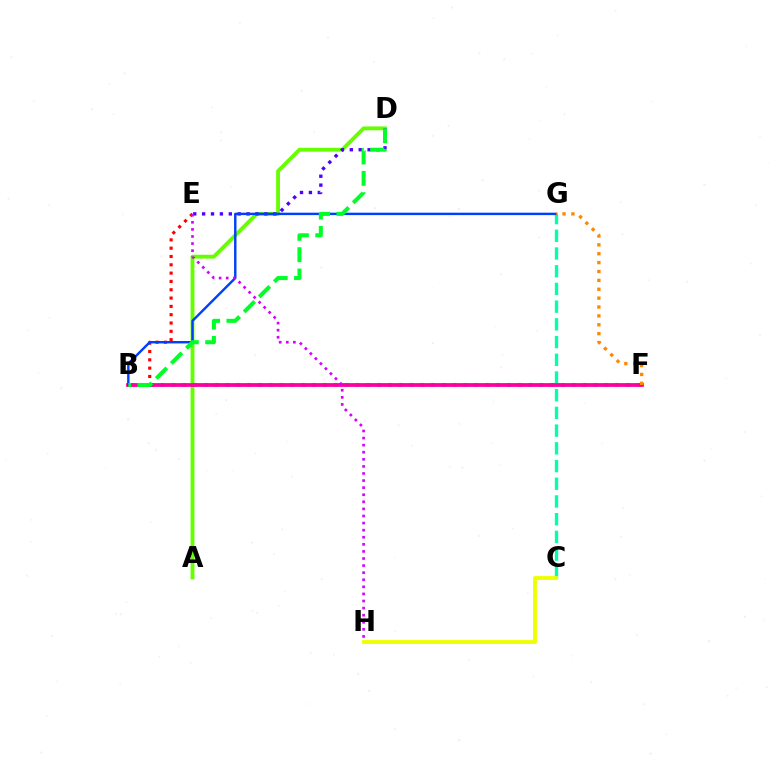{('A', 'D'): [{'color': '#66ff00', 'line_style': 'solid', 'thickness': 2.77}], ('B', 'F'): [{'color': '#00c7ff', 'line_style': 'dotted', 'thickness': 2.94}, {'color': '#ff00a0', 'line_style': 'solid', 'thickness': 2.72}], ('C', 'G'): [{'color': '#00ffaf', 'line_style': 'dashed', 'thickness': 2.41}], ('B', 'E'): [{'color': '#ff0000', 'line_style': 'dotted', 'thickness': 2.26}], ('D', 'E'): [{'color': '#4f00ff', 'line_style': 'dotted', 'thickness': 2.42}], ('B', 'G'): [{'color': '#003fff', 'line_style': 'solid', 'thickness': 1.74}], ('F', 'G'): [{'color': '#ff8800', 'line_style': 'dotted', 'thickness': 2.41}], ('B', 'D'): [{'color': '#00ff27', 'line_style': 'dashed', 'thickness': 2.9}], ('C', 'H'): [{'color': '#eeff00', 'line_style': 'solid', 'thickness': 2.76}], ('E', 'H'): [{'color': '#d600ff', 'line_style': 'dotted', 'thickness': 1.92}]}